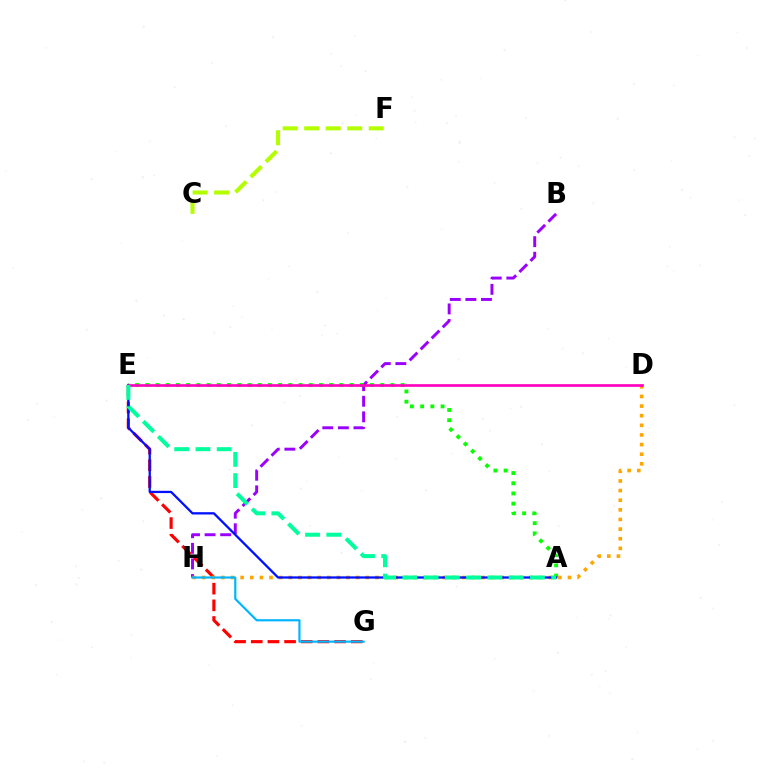{('B', 'H'): [{'color': '#9b00ff', 'line_style': 'dashed', 'thickness': 2.12}], ('A', 'E'): [{'color': '#08ff00', 'line_style': 'dotted', 'thickness': 2.78}, {'color': '#0010ff', 'line_style': 'solid', 'thickness': 1.64}, {'color': '#00ff9d', 'line_style': 'dashed', 'thickness': 2.89}], ('C', 'F'): [{'color': '#b3ff00', 'line_style': 'dashed', 'thickness': 2.92}], ('E', 'G'): [{'color': '#ff0000', 'line_style': 'dashed', 'thickness': 2.26}], ('D', 'H'): [{'color': '#ffa500', 'line_style': 'dotted', 'thickness': 2.62}], ('D', 'E'): [{'color': '#ff00bd', 'line_style': 'solid', 'thickness': 1.92}], ('G', 'H'): [{'color': '#00b5ff', 'line_style': 'solid', 'thickness': 1.56}]}